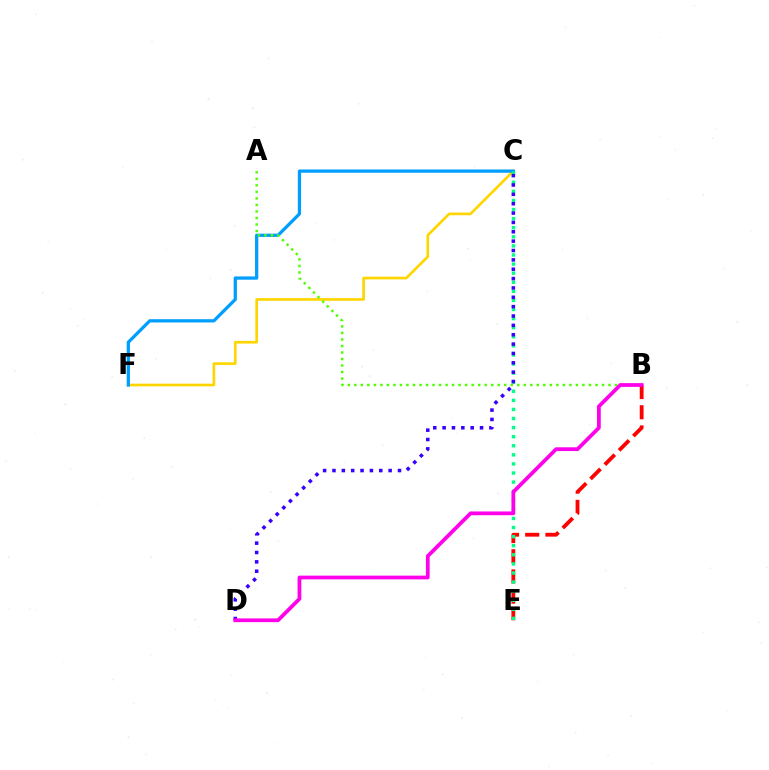{('C', 'F'): [{'color': '#ffd500', 'line_style': 'solid', 'thickness': 1.92}, {'color': '#009eff', 'line_style': 'solid', 'thickness': 2.35}], ('B', 'E'): [{'color': '#ff0000', 'line_style': 'dashed', 'thickness': 2.74}], ('A', 'B'): [{'color': '#4fff00', 'line_style': 'dotted', 'thickness': 1.77}], ('C', 'E'): [{'color': '#00ff86', 'line_style': 'dotted', 'thickness': 2.47}], ('C', 'D'): [{'color': '#3700ff', 'line_style': 'dotted', 'thickness': 2.54}], ('B', 'D'): [{'color': '#ff00ed', 'line_style': 'solid', 'thickness': 2.7}]}